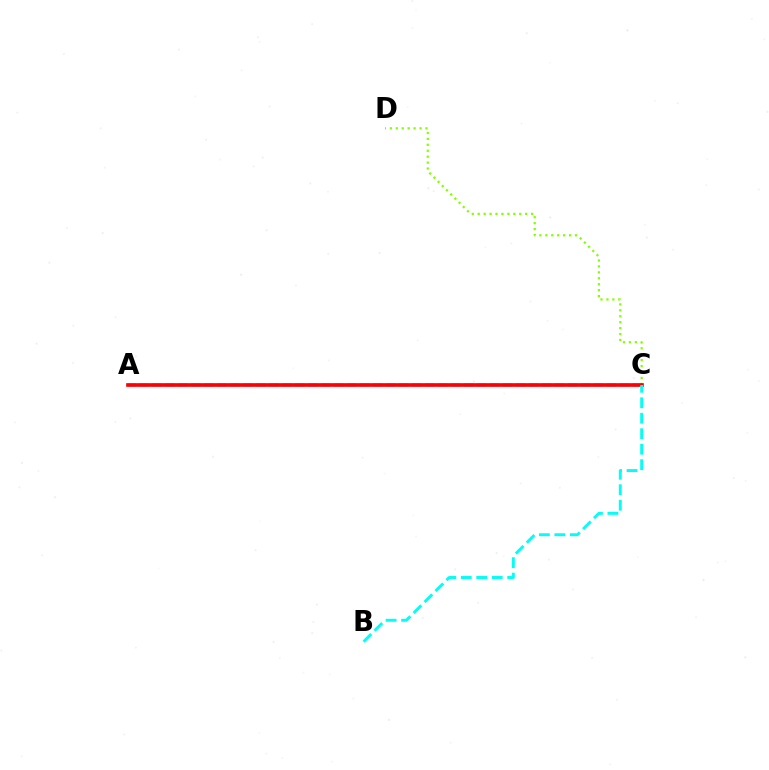{('C', 'D'): [{'color': '#84ff00', 'line_style': 'dotted', 'thickness': 1.61}], ('A', 'C'): [{'color': '#7200ff', 'line_style': 'dashed', 'thickness': 1.76}, {'color': '#ff0000', 'line_style': 'solid', 'thickness': 2.63}], ('B', 'C'): [{'color': '#00fff6', 'line_style': 'dashed', 'thickness': 2.1}]}